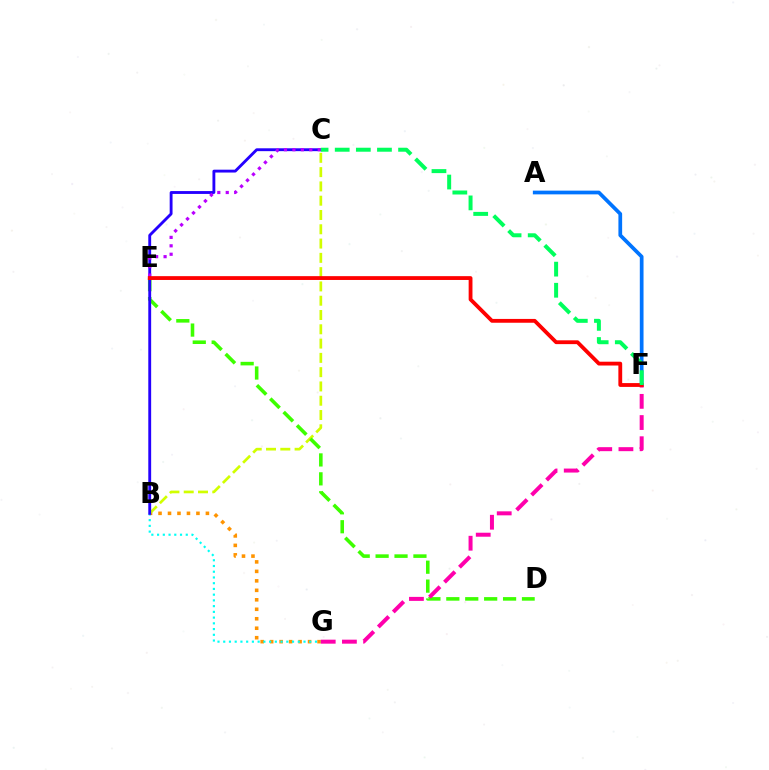{('B', 'G'): [{'color': '#ff9400', 'line_style': 'dotted', 'thickness': 2.57}, {'color': '#00fff6', 'line_style': 'dotted', 'thickness': 1.56}], ('B', 'C'): [{'color': '#d1ff00', 'line_style': 'dashed', 'thickness': 1.94}, {'color': '#2500ff', 'line_style': 'solid', 'thickness': 2.06}], ('D', 'E'): [{'color': '#3dff00', 'line_style': 'dashed', 'thickness': 2.57}], ('A', 'F'): [{'color': '#0074ff', 'line_style': 'solid', 'thickness': 2.68}], ('F', 'G'): [{'color': '#ff00ac', 'line_style': 'dashed', 'thickness': 2.88}], ('C', 'E'): [{'color': '#b900ff', 'line_style': 'dotted', 'thickness': 2.29}], ('E', 'F'): [{'color': '#ff0000', 'line_style': 'solid', 'thickness': 2.75}], ('C', 'F'): [{'color': '#00ff5c', 'line_style': 'dashed', 'thickness': 2.87}]}